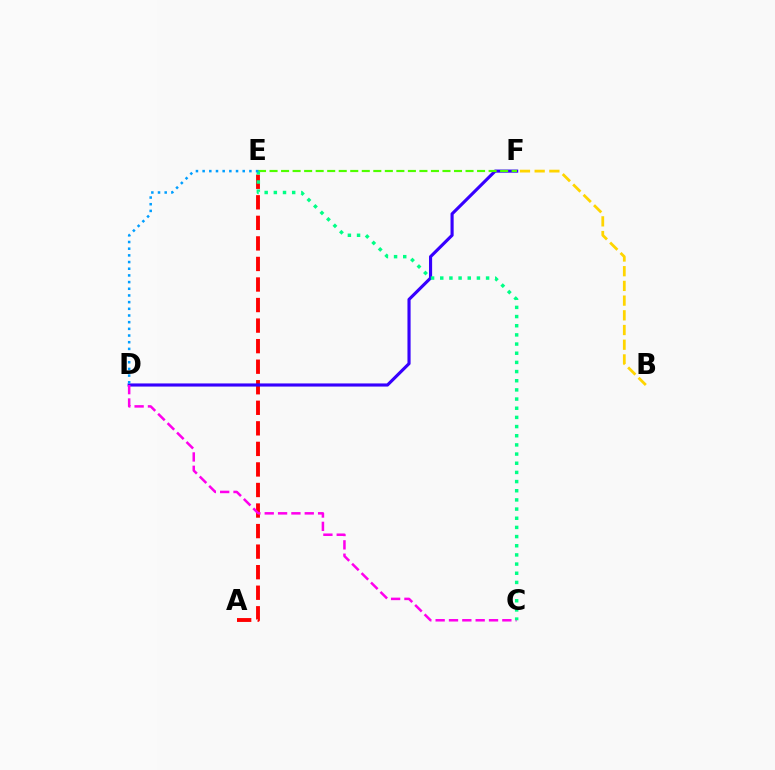{('A', 'E'): [{'color': '#ff0000', 'line_style': 'dashed', 'thickness': 2.79}], ('D', 'F'): [{'color': '#3700ff', 'line_style': 'solid', 'thickness': 2.25}], ('E', 'F'): [{'color': '#4fff00', 'line_style': 'dashed', 'thickness': 1.57}], ('C', 'D'): [{'color': '#ff00ed', 'line_style': 'dashed', 'thickness': 1.81}], ('B', 'F'): [{'color': '#ffd500', 'line_style': 'dashed', 'thickness': 2.0}], ('C', 'E'): [{'color': '#00ff86', 'line_style': 'dotted', 'thickness': 2.49}], ('D', 'E'): [{'color': '#009eff', 'line_style': 'dotted', 'thickness': 1.81}]}